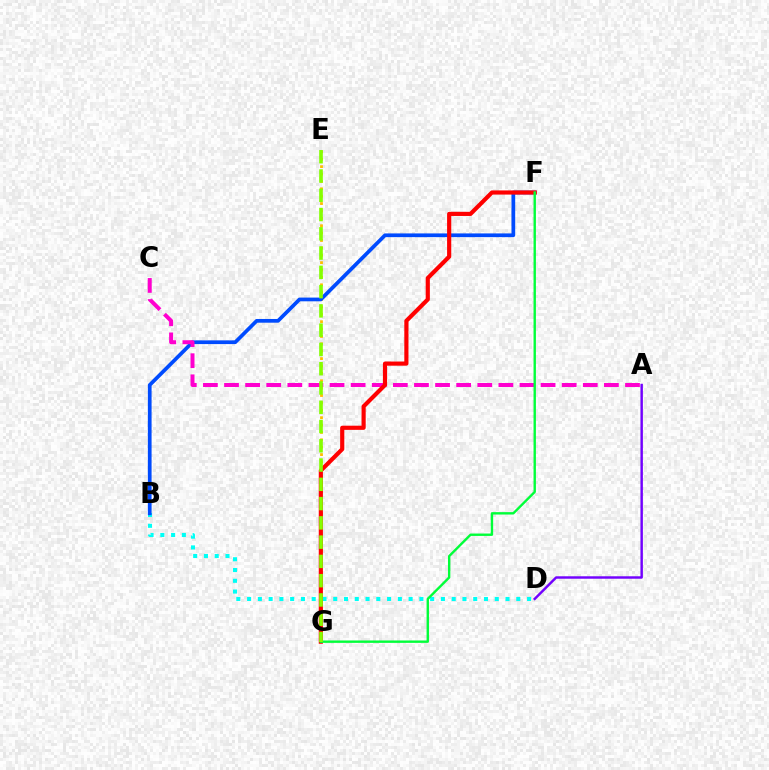{('A', 'D'): [{'color': '#7200ff', 'line_style': 'solid', 'thickness': 1.76}], ('B', 'D'): [{'color': '#00fff6', 'line_style': 'dotted', 'thickness': 2.93}], ('E', 'G'): [{'color': '#ffbd00', 'line_style': 'dotted', 'thickness': 2.01}, {'color': '#84ff00', 'line_style': 'dashed', 'thickness': 2.62}], ('B', 'F'): [{'color': '#004bff', 'line_style': 'solid', 'thickness': 2.68}], ('A', 'C'): [{'color': '#ff00cf', 'line_style': 'dashed', 'thickness': 2.87}], ('F', 'G'): [{'color': '#ff0000', 'line_style': 'solid', 'thickness': 3.0}, {'color': '#00ff39', 'line_style': 'solid', 'thickness': 1.72}]}